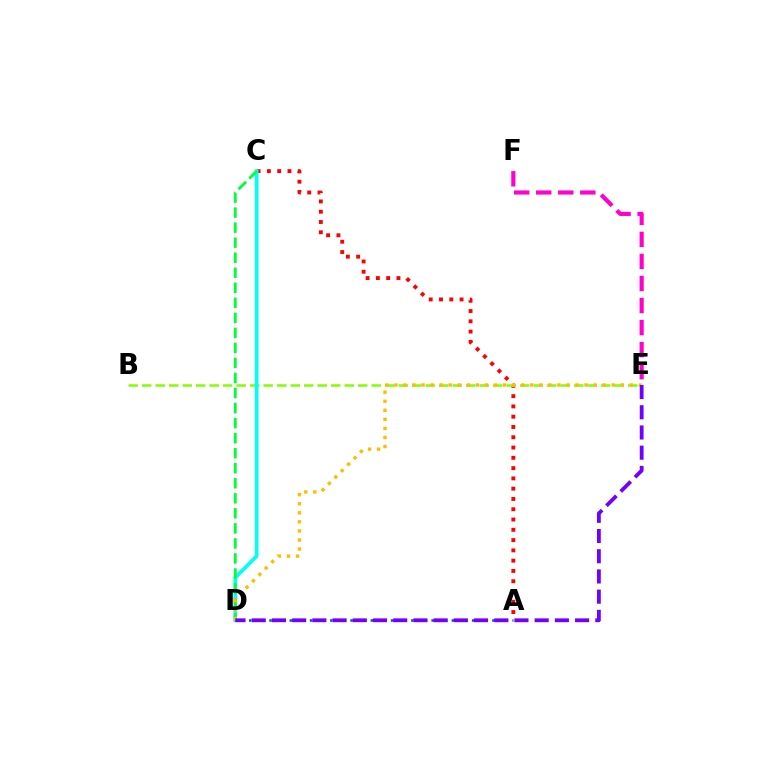{('A', 'D'): [{'color': '#004bff', 'line_style': 'dotted', 'thickness': 1.84}], ('A', 'C'): [{'color': '#ff0000', 'line_style': 'dotted', 'thickness': 2.79}], ('E', 'F'): [{'color': '#ff00cf', 'line_style': 'dashed', 'thickness': 3.0}], ('B', 'E'): [{'color': '#84ff00', 'line_style': 'dashed', 'thickness': 1.83}], ('C', 'D'): [{'color': '#00fff6', 'line_style': 'solid', 'thickness': 2.64}, {'color': '#00ff39', 'line_style': 'dashed', 'thickness': 2.04}], ('D', 'E'): [{'color': '#ffbd00', 'line_style': 'dotted', 'thickness': 2.46}, {'color': '#7200ff', 'line_style': 'dashed', 'thickness': 2.75}]}